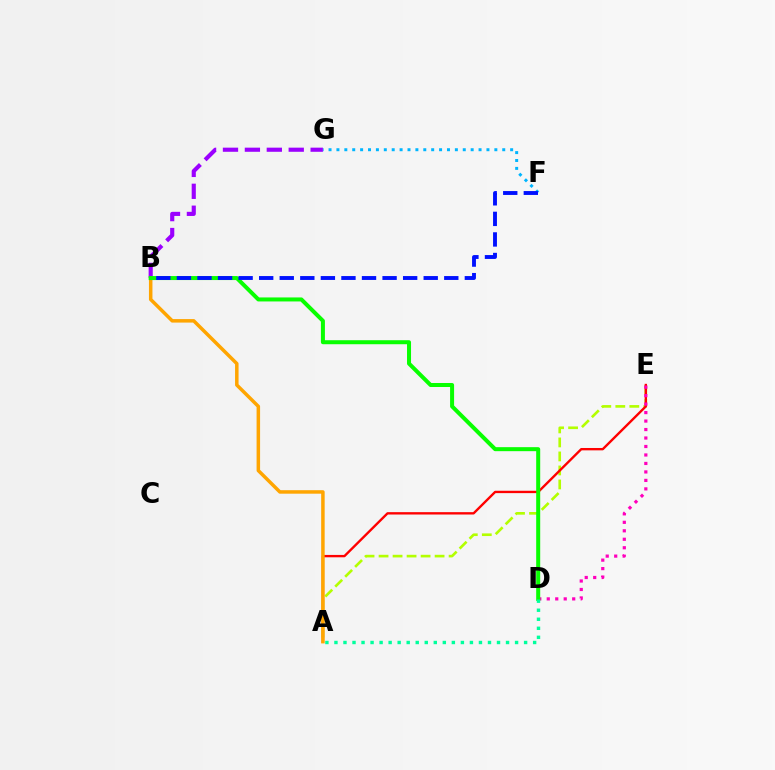{('A', 'E'): [{'color': '#b3ff00', 'line_style': 'dashed', 'thickness': 1.9}, {'color': '#ff0000', 'line_style': 'solid', 'thickness': 1.7}], ('B', 'G'): [{'color': '#9b00ff', 'line_style': 'dashed', 'thickness': 2.98}], ('D', 'E'): [{'color': '#ff00bd', 'line_style': 'dotted', 'thickness': 2.3}], ('A', 'B'): [{'color': '#ffa500', 'line_style': 'solid', 'thickness': 2.52}], ('F', 'G'): [{'color': '#00b5ff', 'line_style': 'dotted', 'thickness': 2.15}], ('B', 'D'): [{'color': '#08ff00', 'line_style': 'solid', 'thickness': 2.88}], ('A', 'D'): [{'color': '#00ff9d', 'line_style': 'dotted', 'thickness': 2.45}], ('B', 'F'): [{'color': '#0010ff', 'line_style': 'dashed', 'thickness': 2.79}]}